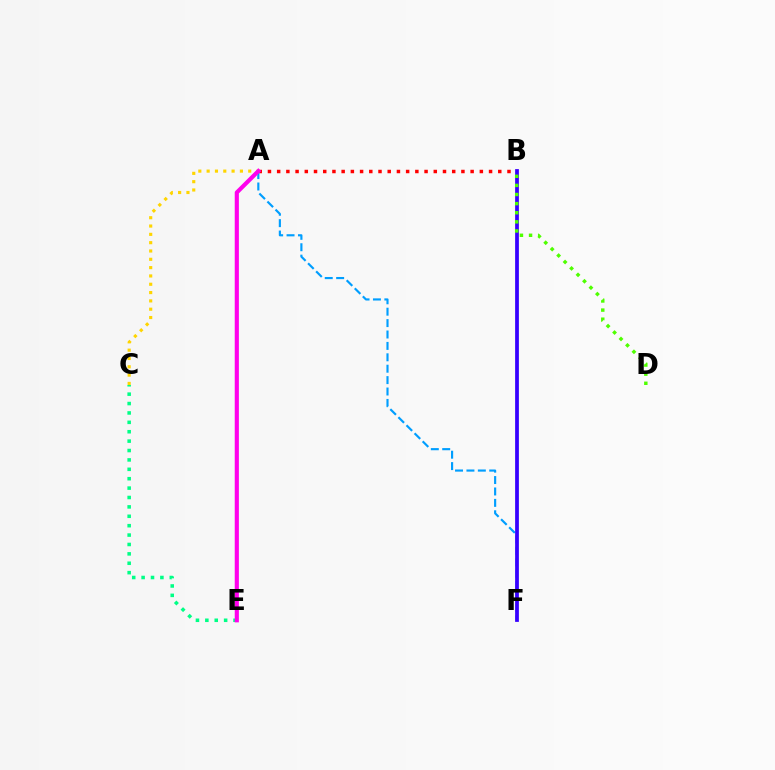{('A', 'B'): [{'color': '#ff0000', 'line_style': 'dotted', 'thickness': 2.5}], ('A', 'C'): [{'color': '#ffd500', 'line_style': 'dotted', 'thickness': 2.26}], ('C', 'E'): [{'color': '#00ff86', 'line_style': 'dotted', 'thickness': 2.55}], ('A', 'F'): [{'color': '#009eff', 'line_style': 'dashed', 'thickness': 1.55}], ('B', 'F'): [{'color': '#3700ff', 'line_style': 'solid', 'thickness': 2.71}], ('B', 'D'): [{'color': '#4fff00', 'line_style': 'dotted', 'thickness': 2.48}], ('A', 'E'): [{'color': '#ff00ed', 'line_style': 'solid', 'thickness': 2.98}]}